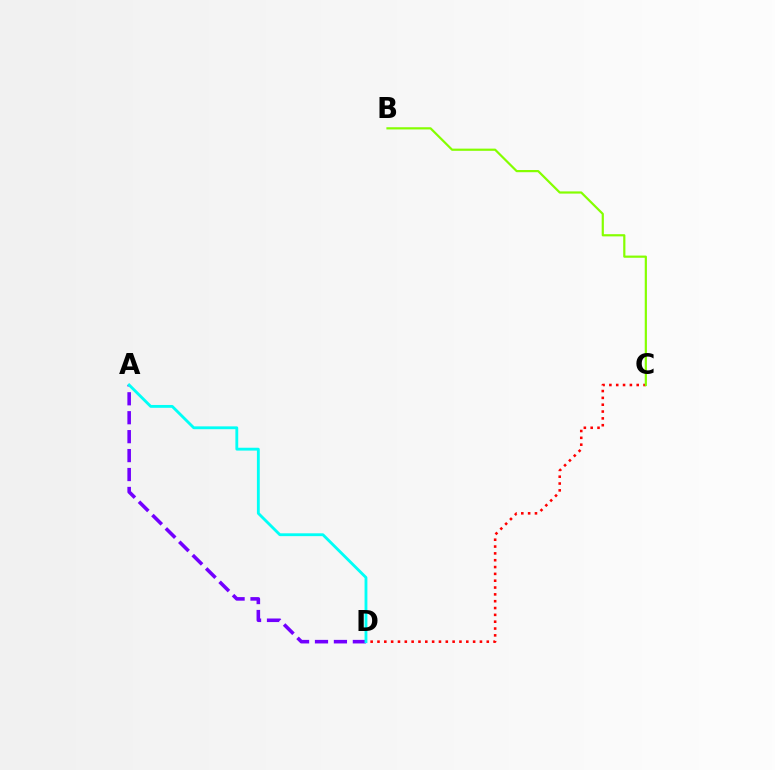{('C', 'D'): [{'color': '#ff0000', 'line_style': 'dotted', 'thickness': 1.86}], ('A', 'D'): [{'color': '#7200ff', 'line_style': 'dashed', 'thickness': 2.57}, {'color': '#00fff6', 'line_style': 'solid', 'thickness': 2.04}], ('B', 'C'): [{'color': '#84ff00', 'line_style': 'solid', 'thickness': 1.58}]}